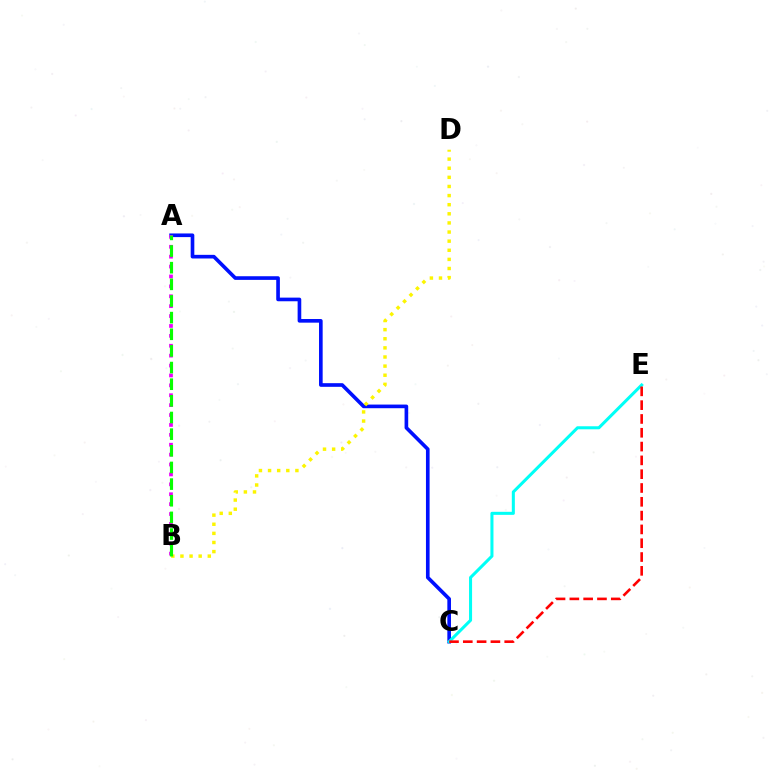{('A', 'C'): [{'color': '#0010ff', 'line_style': 'solid', 'thickness': 2.62}], ('C', 'E'): [{'color': '#00fff6', 'line_style': 'solid', 'thickness': 2.19}, {'color': '#ff0000', 'line_style': 'dashed', 'thickness': 1.88}], ('A', 'B'): [{'color': '#ee00ff', 'line_style': 'dotted', 'thickness': 2.69}, {'color': '#08ff00', 'line_style': 'dashed', 'thickness': 2.26}], ('B', 'D'): [{'color': '#fcf500', 'line_style': 'dotted', 'thickness': 2.48}]}